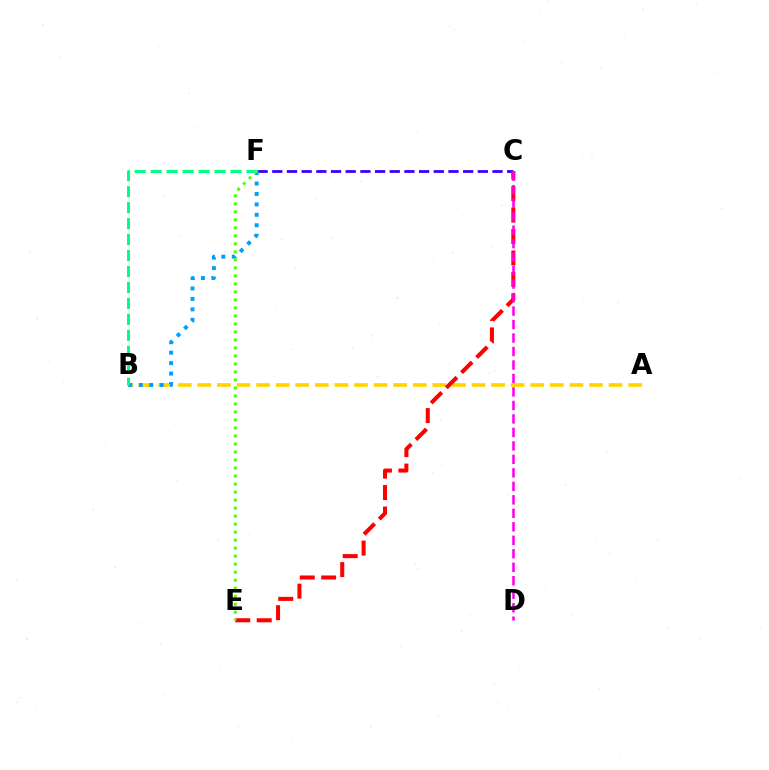{('A', 'B'): [{'color': '#ffd500', 'line_style': 'dashed', 'thickness': 2.66}], ('C', 'F'): [{'color': '#3700ff', 'line_style': 'dashed', 'thickness': 1.99}], ('C', 'E'): [{'color': '#ff0000', 'line_style': 'dashed', 'thickness': 2.91}], ('B', 'F'): [{'color': '#009eff', 'line_style': 'dotted', 'thickness': 2.84}, {'color': '#00ff86', 'line_style': 'dashed', 'thickness': 2.17}], ('E', 'F'): [{'color': '#4fff00', 'line_style': 'dotted', 'thickness': 2.18}], ('C', 'D'): [{'color': '#ff00ed', 'line_style': 'dashed', 'thickness': 1.83}]}